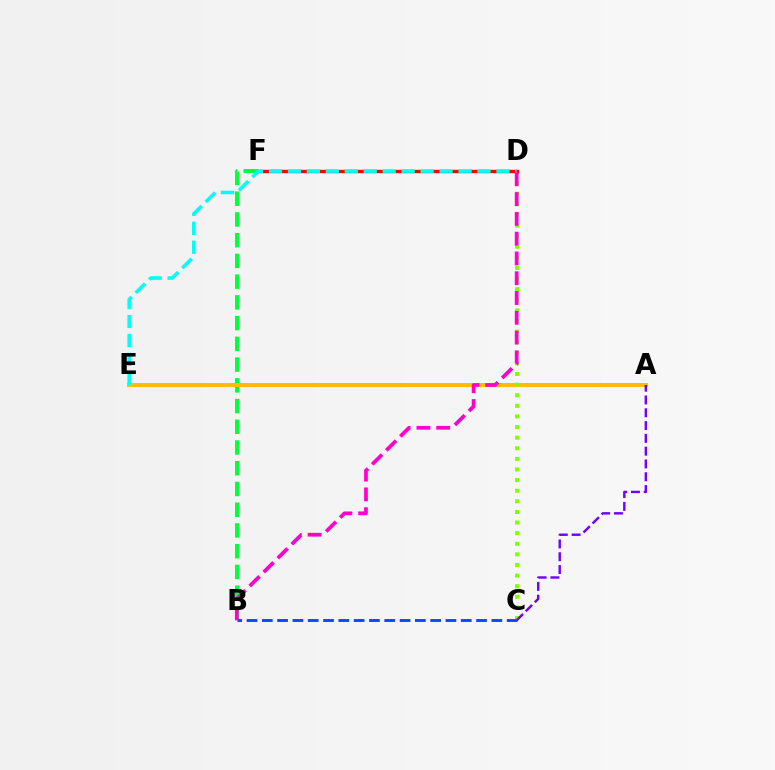{('B', 'F'): [{'color': '#00ff39', 'line_style': 'dashed', 'thickness': 2.82}], ('A', 'E'): [{'color': '#ffbd00', 'line_style': 'solid', 'thickness': 2.86}], ('C', 'D'): [{'color': '#84ff00', 'line_style': 'dotted', 'thickness': 2.88}], ('D', 'F'): [{'color': '#ff0000', 'line_style': 'solid', 'thickness': 2.44}], ('A', 'C'): [{'color': '#7200ff', 'line_style': 'dashed', 'thickness': 1.74}], ('D', 'E'): [{'color': '#00fff6', 'line_style': 'dashed', 'thickness': 2.58}], ('B', 'C'): [{'color': '#004bff', 'line_style': 'dashed', 'thickness': 2.08}], ('B', 'D'): [{'color': '#ff00cf', 'line_style': 'dashed', 'thickness': 2.69}]}